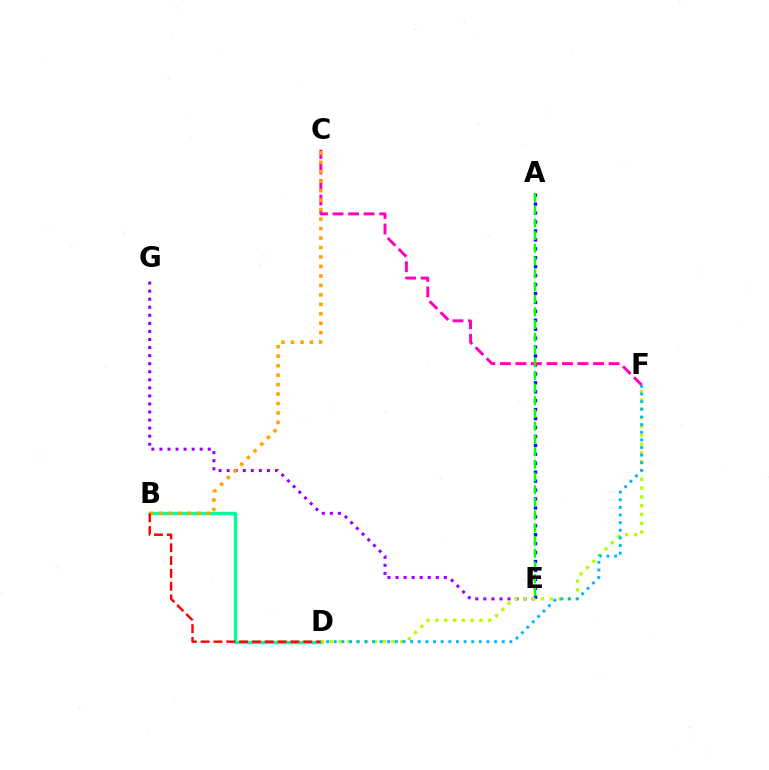{('B', 'D'): [{'color': '#00ff9d', 'line_style': 'solid', 'thickness': 2.44}, {'color': '#ff0000', 'line_style': 'dashed', 'thickness': 1.74}], ('E', 'G'): [{'color': '#9b00ff', 'line_style': 'dotted', 'thickness': 2.19}], ('A', 'E'): [{'color': '#0010ff', 'line_style': 'dotted', 'thickness': 2.43}, {'color': '#08ff00', 'line_style': 'dashed', 'thickness': 1.73}], ('C', 'F'): [{'color': '#ff00bd', 'line_style': 'dashed', 'thickness': 2.11}], ('B', 'C'): [{'color': '#ffa500', 'line_style': 'dotted', 'thickness': 2.57}], ('D', 'F'): [{'color': '#b3ff00', 'line_style': 'dotted', 'thickness': 2.39}, {'color': '#00b5ff', 'line_style': 'dotted', 'thickness': 2.07}]}